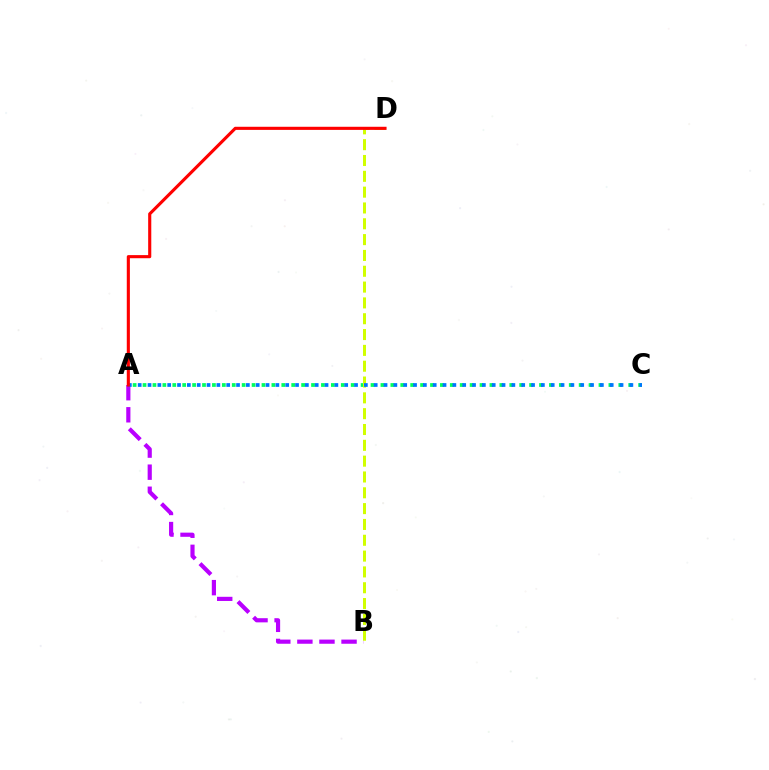{('A', 'B'): [{'color': '#b900ff', 'line_style': 'dashed', 'thickness': 3.0}], ('A', 'C'): [{'color': '#00ff5c', 'line_style': 'dotted', 'thickness': 2.69}, {'color': '#0074ff', 'line_style': 'dotted', 'thickness': 2.67}], ('B', 'D'): [{'color': '#d1ff00', 'line_style': 'dashed', 'thickness': 2.15}], ('A', 'D'): [{'color': '#ff0000', 'line_style': 'solid', 'thickness': 2.24}]}